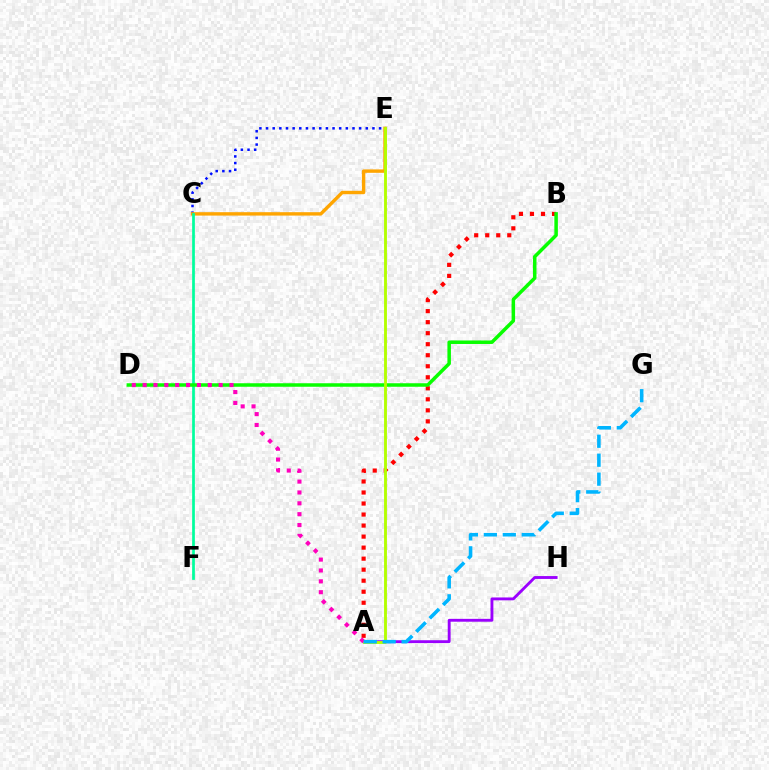{('A', 'B'): [{'color': '#ff0000', 'line_style': 'dotted', 'thickness': 3.0}], ('C', 'E'): [{'color': '#0010ff', 'line_style': 'dotted', 'thickness': 1.81}, {'color': '#ffa500', 'line_style': 'solid', 'thickness': 2.45}], ('A', 'H'): [{'color': '#9b00ff', 'line_style': 'solid', 'thickness': 2.06}], ('C', 'F'): [{'color': '#00ff9d', 'line_style': 'solid', 'thickness': 1.95}], ('B', 'D'): [{'color': '#08ff00', 'line_style': 'solid', 'thickness': 2.53}], ('A', 'E'): [{'color': '#b3ff00', 'line_style': 'solid', 'thickness': 2.06}], ('A', 'D'): [{'color': '#ff00bd', 'line_style': 'dotted', 'thickness': 2.95}], ('A', 'G'): [{'color': '#00b5ff', 'line_style': 'dashed', 'thickness': 2.57}]}